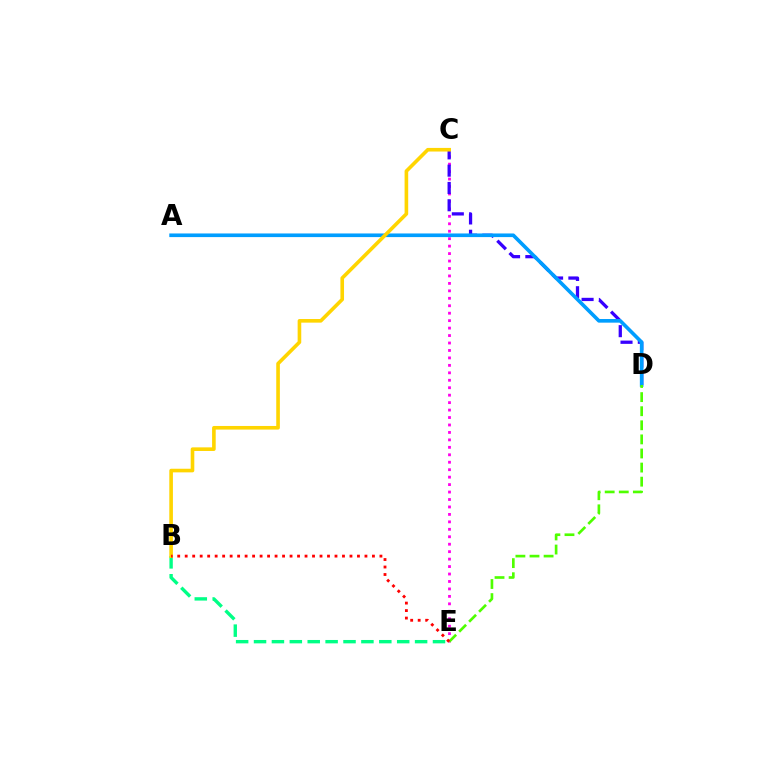{('B', 'E'): [{'color': '#00ff86', 'line_style': 'dashed', 'thickness': 2.43}, {'color': '#ff0000', 'line_style': 'dotted', 'thickness': 2.03}], ('C', 'E'): [{'color': '#ff00ed', 'line_style': 'dotted', 'thickness': 2.02}], ('C', 'D'): [{'color': '#3700ff', 'line_style': 'dashed', 'thickness': 2.35}], ('A', 'D'): [{'color': '#009eff', 'line_style': 'solid', 'thickness': 2.62}], ('B', 'C'): [{'color': '#ffd500', 'line_style': 'solid', 'thickness': 2.6}], ('D', 'E'): [{'color': '#4fff00', 'line_style': 'dashed', 'thickness': 1.91}]}